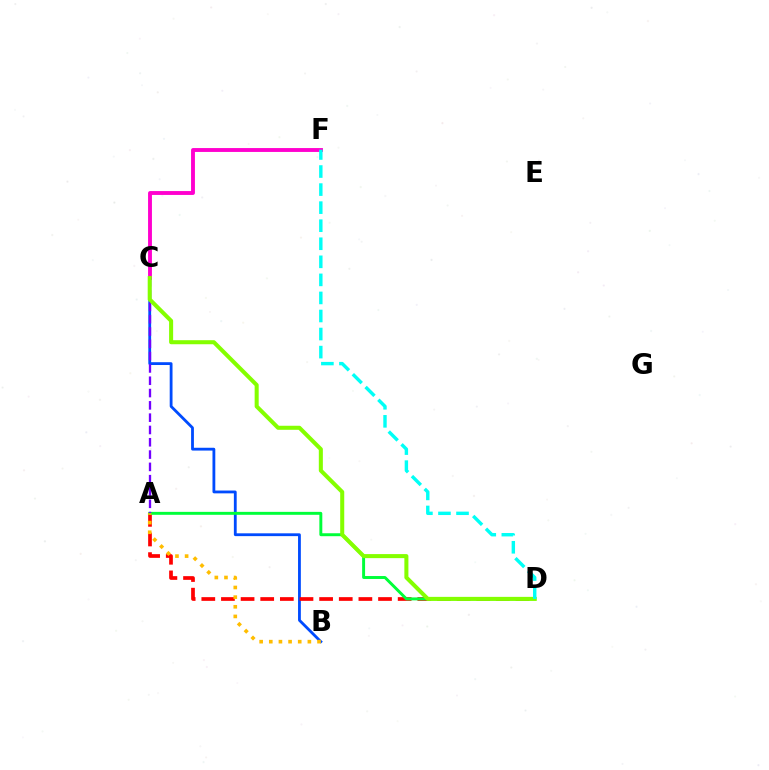{('B', 'C'): [{'color': '#004bff', 'line_style': 'solid', 'thickness': 2.02}], ('A', 'D'): [{'color': '#ff0000', 'line_style': 'dashed', 'thickness': 2.67}, {'color': '#00ff39', 'line_style': 'solid', 'thickness': 2.12}], ('A', 'B'): [{'color': '#ffbd00', 'line_style': 'dotted', 'thickness': 2.62}], ('C', 'F'): [{'color': '#ff00cf', 'line_style': 'solid', 'thickness': 2.79}], ('A', 'C'): [{'color': '#7200ff', 'line_style': 'dashed', 'thickness': 1.67}], ('C', 'D'): [{'color': '#84ff00', 'line_style': 'solid', 'thickness': 2.91}], ('D', 'F'): [{'color': '#00fff6', 'line_style': 'dashed', 'thickness': 2.45}]}